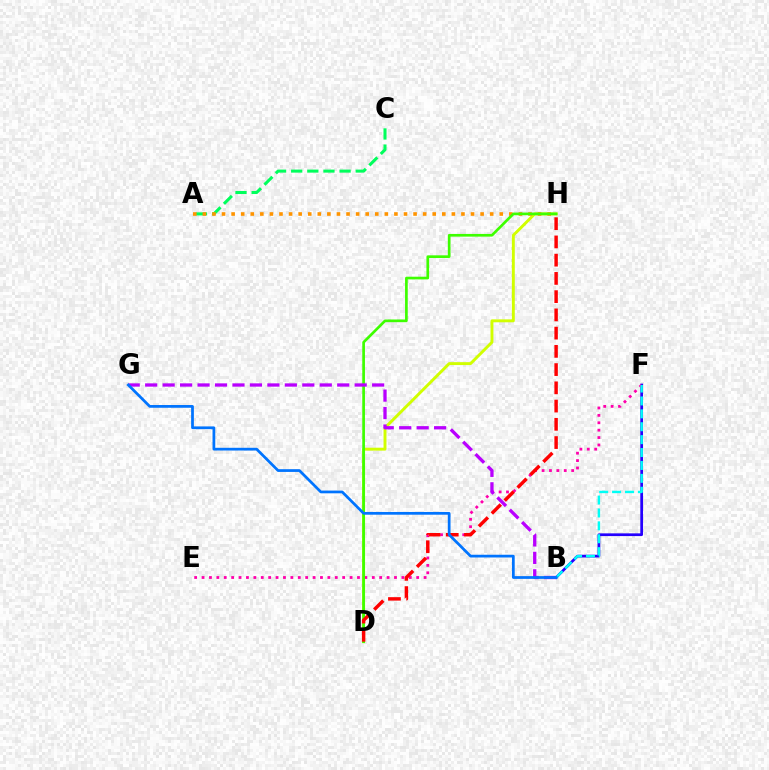{('B', 'F'): [{'color': '#2500ff', 'line_style': 'solid', 'thickness': 1.96}, {'color': '#00fff6', 'line_style': 'dashed', 'thickness': 1.75}], ('D', 'H'): [{'color': '#d1ff00', 'line_style': 'solid', 'thickness': 2.1}, {'color': '#3dff00', 'line_style': 'solid', 'thickness': 1.94}, {'color': '#ff0000', 'line_style': 'dashed', 'thickness': 2.48}], ('A', 'C'): [{'color': '#00ff5c', 'line_style': 'dashed', 'thickness': 2.19}], ('E', 'F'): [{'color': '#ff00ac', 'line_style': 'dotted', 'thickness': 2.01}], ('A', 'H'): [{'color': '#ff9400', 'line_style': 'dotted', 'thickness': 2.6}], ('B', 'G'): [{'color': '#b900ff', 'line_style': 'dashed', 'thickness': 2.37}, {'color': '#0074ff', 'line_style': 'solid', 'thickness': 1.97}]}